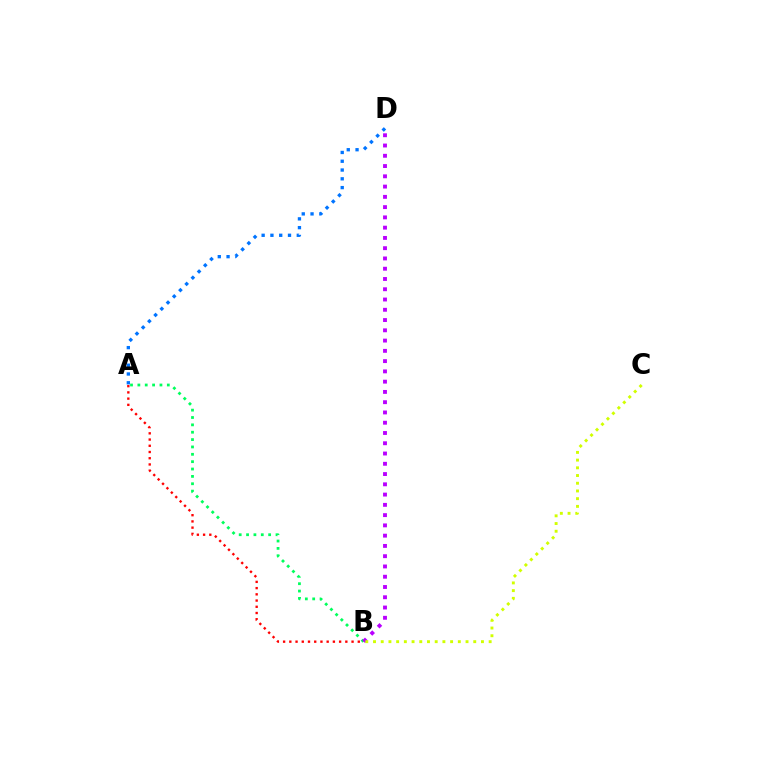{('A', 'B'): [{'color': '#ff0000', 'line_style': 'dotted', 'thickness': 1.69}, {'color': '#00ff5c', 'line_style': 'dotted', 'thickness': 2.0}], ('A', 'D'): [{'color': '#0074ff', 'line_style': 'dotted', 'thickness': 2.39}], ('B', 'D'): [{'color': '#b900ff', 'line_style': 'dotted', 'thickness': 2.79}], ('B', 'C'): [{'color': '#d1ff00', 'line_style': 'dotted', 'thickness': 2.09}]}